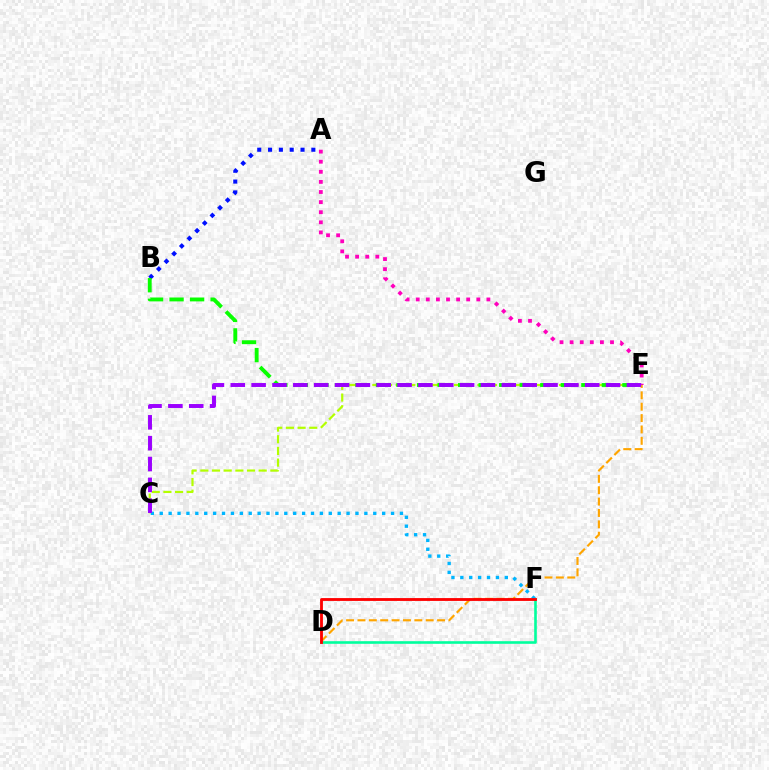{('D', 'E'): [{'color': '#ffa500', 'line_style': 'dashed', 'thickness': 1.55}], ('C', 'F'): [{'color': '#00b5ff', 'line_style': 'dotted', 'thickness': 2.42}], ('A', 'B'): [{'color': '#0010ff', 'line_style': 'dotted', 'thickness': 2.94}], ('C', 'E'): [{'color': '#b3ff00', 'line_style': 'dashed', 'thickness': 1.58}, {'color': '#9b00ff', 'line_style': 'dashed', 'thickness': 2.83}], ('B', 'E'): [{'color': '#08ff00', 'line_style': 'dashed', 'thickness': 2.79}], ('A', 'E'): [{'color': '#ff00bd', 'line_style': 'dotted', 'thickness': 2.74}], ('D', 'F'): [{'color': '#00ff9d', 'line_style': 'solid', 'thickness': 1.88}, {'color': '#ff0000', 'line_style': 'solid', 'thickness': 2.04}]}